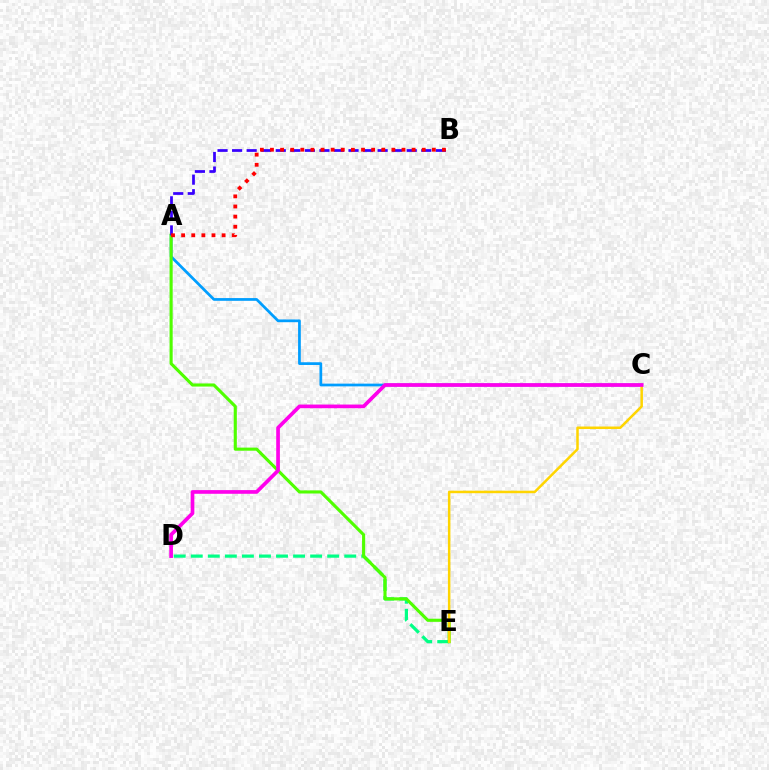{('A', 'C'): [{'color': '#009eff', 'line_style': 'solid', 'thickness': 1.97}], ('D', 'E'): [{'color': '#00ff86', 'line_style': 'dashed', 'thickness': 2.32}], ('A', 'E'): [{'color': '#4fff00', 'line_style': 'solid', 'thickness': 2.24}], ('C', 'E'): [{'color': '#ffd500', 'line_style': 'solid', 'thickness': 1.81}], ('A', 'B'): [{'color': '#3700ff', 'line_style': 'dashed', 'thickness': 1.98}, {'color': '#ff0000', 'line_style': 'dotted', 'thickness': 2.75}], ('C', 'D'): [{'color': '#ff00ed', 'line_style': 'solid', 'thickness': 2.65}]}